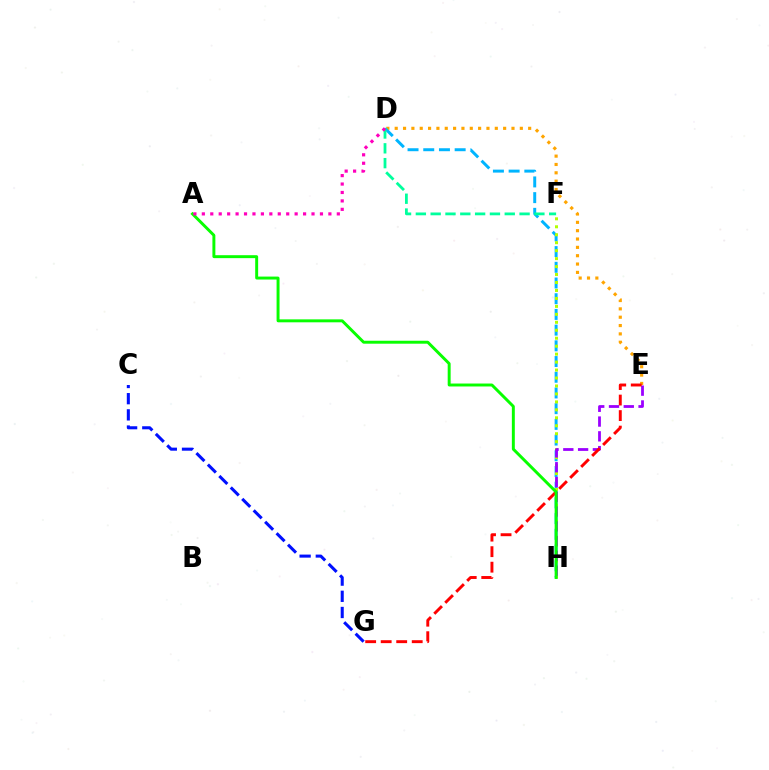{('D', 'E'): [{'color': '#ffa500', 'line_style': 'dotted', 'thickness': 2.27}], ('D', 'H'): [{'color': '#00b5ff', 'line_style': 'dashed', 'thickness': 2.13}], ('F', 'H'): [{'color': '#b3ff00', 'line_style': 'dotted', 'thickness': 2.16}], ('E', 'H'): [{'color': '#9b00ff', 'line_style': 'dashed', 'thickness': 2.01}], ('E', 'G'): [{'color': '#ff0000', 'line_style': 'dashed', 'thickness': 2.11}], ('D', 'F'): [{'color': '#00ff9d', 'line_style': 'dashed', 'thickness': 2.01}], ('C', 'G'): [{'color': '#0010ff', 'line_style': 'dashed', 'thickness': 2.2}], ('A', 'H'): [{'color': '#08ff00', 'line_style': 'solid', 'thickness': 2.12}], ('A', 'D'): [{'color': '#ff00bd', 'line_style': 'dotted', 'thickness': 2.29}]}